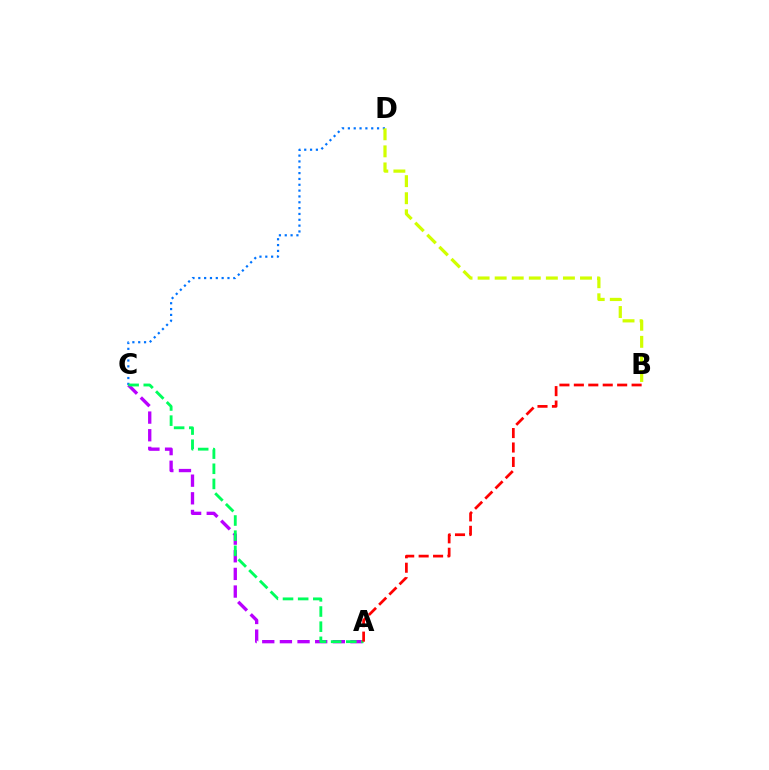{('C', 'D'): [{'color': '#0074ff', 'line_style': 'dotted', 'thickness': 1.59}], ('A', 'C'): [{'color': '#b900ff', 'line_style': 'dashed', 'thickness': 2.4}, {'color': '#00ff5c', 'line_style': 'dashed', 'thickness': 2.06}], ('B', 'D'): [{'color': '#d1ff00', 'line_style': 'dashed', 'thickness': 2.32}], ('A', 'B'): [{'color': '#ff0000', 'line_style': 'dashed', 'thickness': 1.96}]}